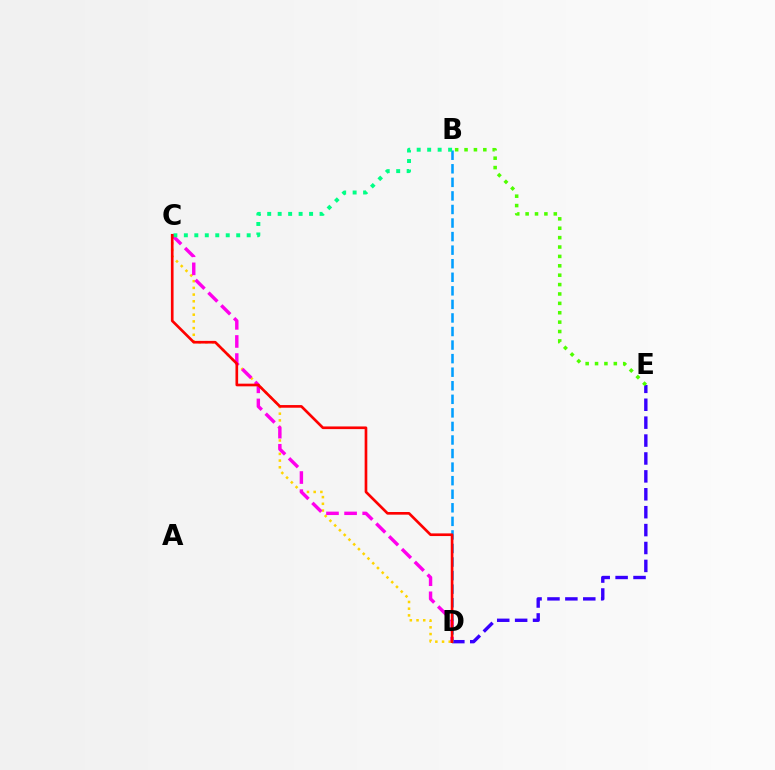{('C', 'D'): [{'color': '#ffd500', 'line_style': 'dotted', 'thickness': 1.82}, {'color': '#ff00ed', 'line_style': 'dashed', 'thickness': 2.46}, {'color': '#ff0000', 'line_style': 'solid', 'thickness': 1.92}], ('D', 'E'): [{'color': '#3700ff', 'line_style': 'dashed', 'thickness': 2.43}], ('B', 'D'): [{'color': '#009eff', 'line_style': 'dashed', 'thickness': 1.84}], ('B', 'C'): [{'color': '#00ff86', 'line_style': 'dotted', 'thickness': 2.85}], ('B', 'E'): [{'color': '#4fff00', 'line_style': 'dotted', 'thickness': 2.55}]}